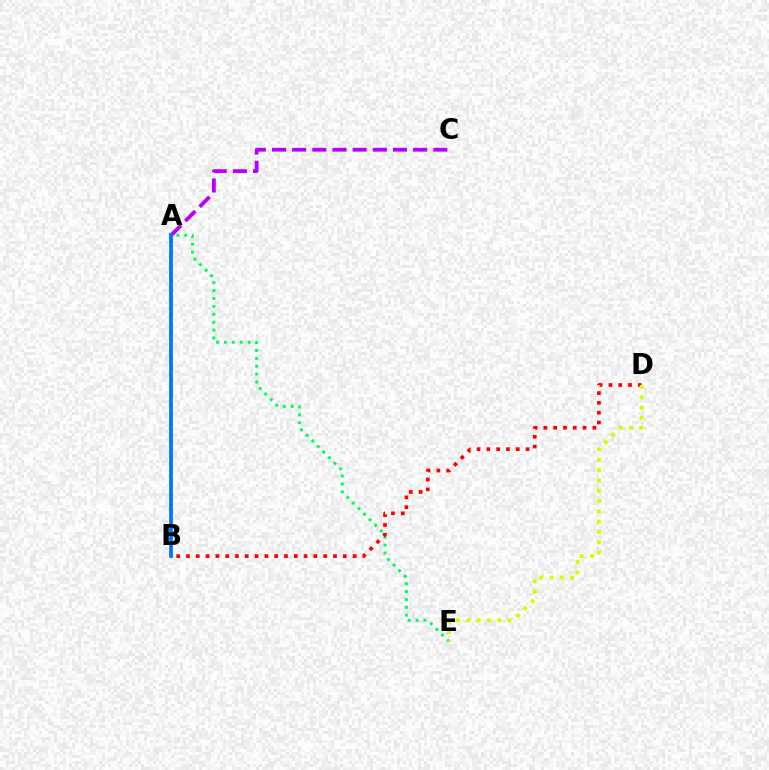{('A', 'C'): [{'color': '#b900ff', 'line_style': 'dashed', 'thickness': 2.74}], ('A', 'E'): [{'color': '#00ff5c', 'line_style': 'dotted', 'thickness': 2.14}], ('B', 'D'): [{'color': '#ff0000', 'line_style': 'dotted', 'thickness': 2.66}], ('D', 'E'): [{'color': '#d1ff00', 'line_style': 'dotted', 'thickness': 2.8}], ('A', 'B'): [{'color': '#0074ff', 'line_style': 'solid', 'thickness': 2.69}]}